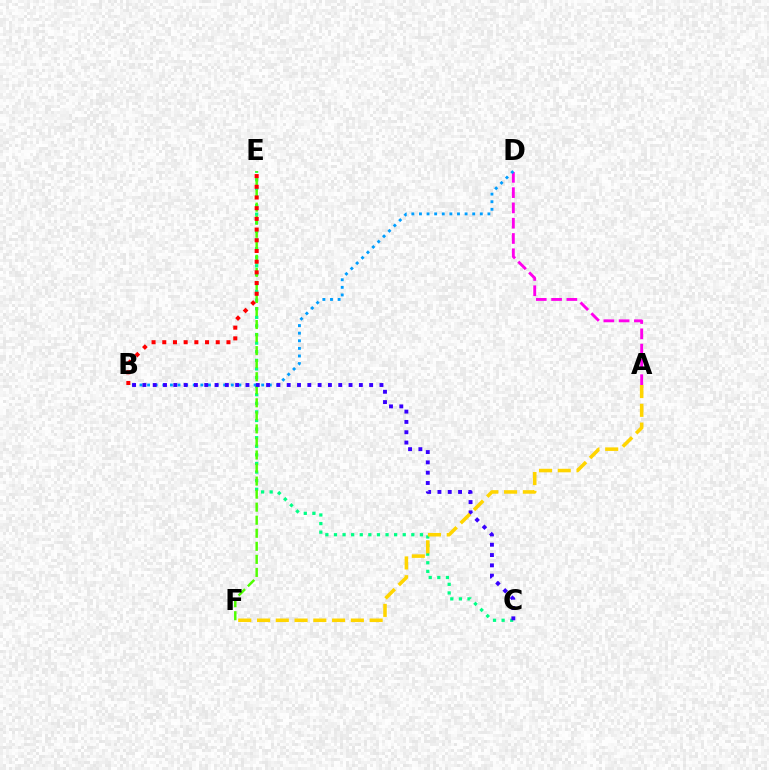{('C', 'E'): [{'color': '#00ff86', 'line_style': 'dotted', 'thickness': 2.34}], ('E', 'F'): [{'color': '#4fff00', 'line_style': 'dashed', 'thickness': 1.77}], ('A', 'D'): [{'color': '#ff00ed', 'line_style': 'dashed', 'thickness': 2.08}], ('B', 'E'): [{'color': '#ff0000', 'line_style': 'dotted', 'thickness': 2.91}], ('B', 'D'): [{'color': '#009eff', 'line_style': 'dotted', 'thickness': 2.07}], ('B', 'C'): [{'color': '#3700ff', 'line_style': 'dotted', 'thickness': 2.8}], ('A', 'F'): [{'color': '#ffd500', 'line_style': 'dashed', 'thickness': 2.55}]}